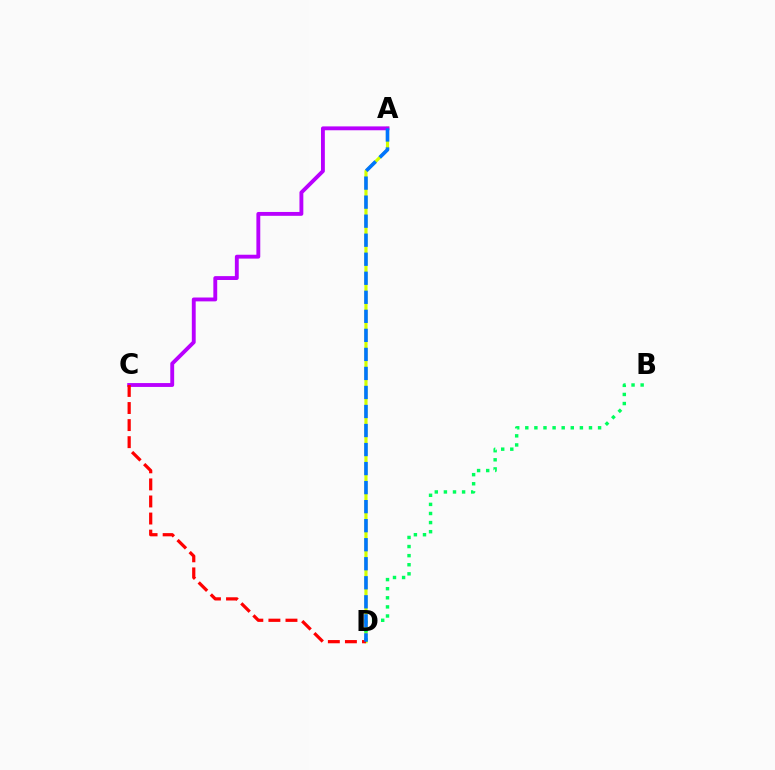{('A', 'D'): [{'color': '#d1ff00', 'line_style': 'solid', 'thickness': 2.27}, {'color': '#0074ff', 'line_style': 'dashed', 'thickness': 2.59}], ('B', 'D'): [{'color': '#00ff5c', 'line_style': 'dotted', 'thickness': 2.47}], ('A', 'C'): [{'color': '#b900ff', 'line_style': 'solid', 'thickness': 2.78}], ('C', 'D'): [{'color': '#ff0000', 'line_style': 'dashed', 'thickness': 2.32}]}